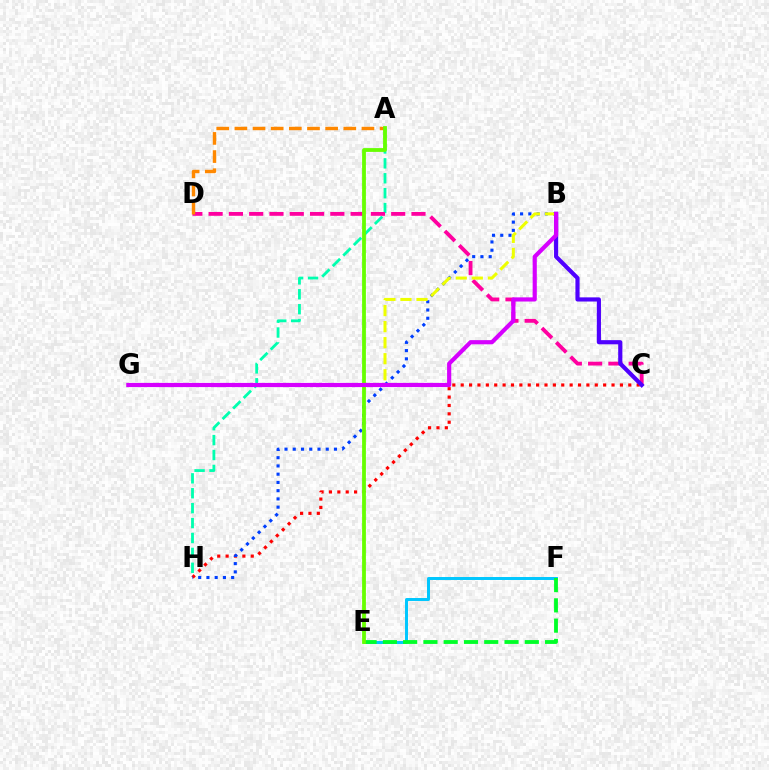{('A', 'H'): [{'color': '#00ffaf', 'line_style': 'dashed', 'thickness': 2.03}], ('C', 'D'): [{'color': '#ff00a0', 'line_style': 'dashed', 'thickness': 2.76}], ('A', 'D'): [{'color': '#ff8800', 'line_style': 'dashed', 'thickness': 2.47}], ('C', 'H'): [{'color': '#ff0000', 'line_style': 'dotted', 'thickness': 2.28}], ('B', 'H'): [{'color': '#003fff', 'line_style': 'dotted', 'thickness': 2.24}], ('B', 'C'): [{'color': '#4f00ff', 'line_style': 'solid', 'thickness': 2.99}], ('E', 'F'): [{'color': '#00c7ff', 'line_style': 'solid', 'thickness': 2.14}, {'color': '#00ff27', 'line_style': 'dashed', 'thickness': 2.75}], ('B', 'G'): [{'color': '#eeff00', 'line_style': 'dashed', 'thickness': 2.18}, {'color': '#d600ff', 'line_style': 'solid', 'thickness': 2.99}], ('A', 'E'): [{'color': '#66ff00', 'line_style': 'solid', 'thickness': 2.73}]}